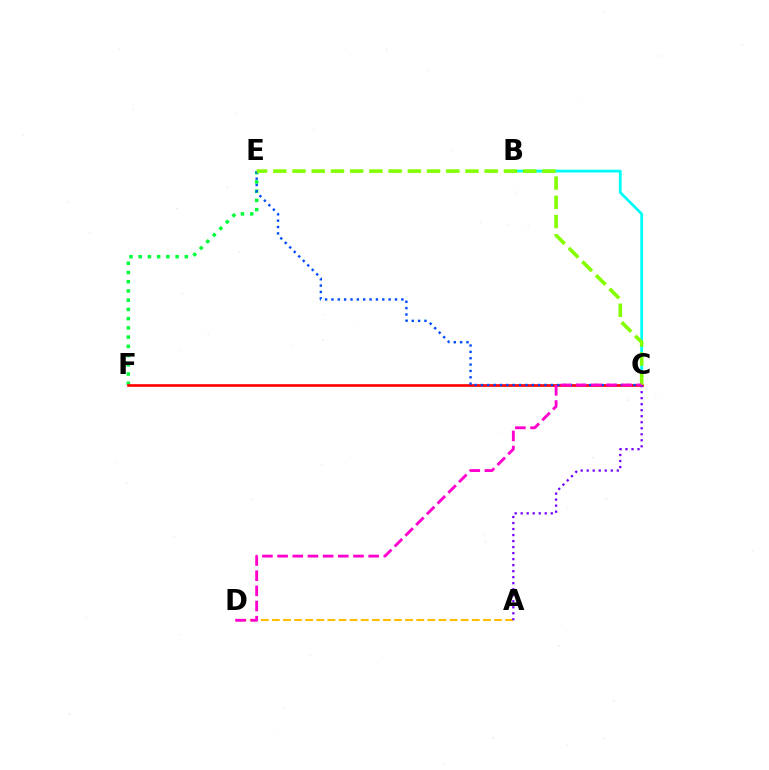{('B', 'C'): [{'color': '#00fff6', 'line_style': 'solid', 'thickness': 2.01}], ('A', 'D'): [{'color': '#ffbd00', 'line_style': 'dashed', 'thickness': 1.51}], ('E', 'F'): [{'color': '#00ff39', 'line_style': 'dotted', 'thickness': 2.51}], ('C', 'F'): [{'color': '#ff0000', 'line_style': 'solid', 'thickness': 1.9}], ('A', 'C'): [{'color': '#7200ff', 'line_style': 'dotted', 'thickness': 1.63}], ('C', 'E'): [{'color': '#004bff', 'line_style': 'dotted', 'thickness': 1.73}, {'color': '#84ff00', 'line_style': 'dashed', 'thickness': 2.61}], ('C', 'D'): [{'color': '#ff00cf', 'line_style': 'dashed', 'thickness': 2.06}]}